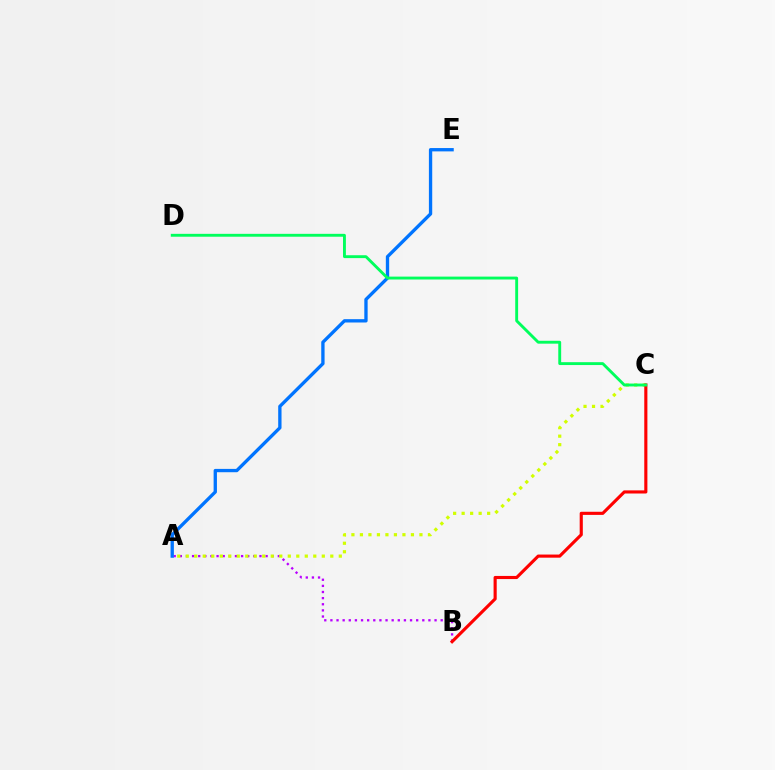{('A', 'B'): [{'color': '#b900ff', 'line_style': 'dotted', 'thickness': 1.66}], ('A', 'C'): [{'color': '#d1ff00', 'line_style': 'dotted', 'thickness': 2.31}], ('B', 'C'): [{'color': '#ff0000', 'line_style': 'solid', 'thickness': 2.25}], ('A', 'E'): [{'color': '#0074ff', 'line_style': 'solid', 'thickness': 2.39}], ('C', 'D'): [{'color': '#00ff5c', 'line_style': 'solid', 'thickness': 2.08}]}